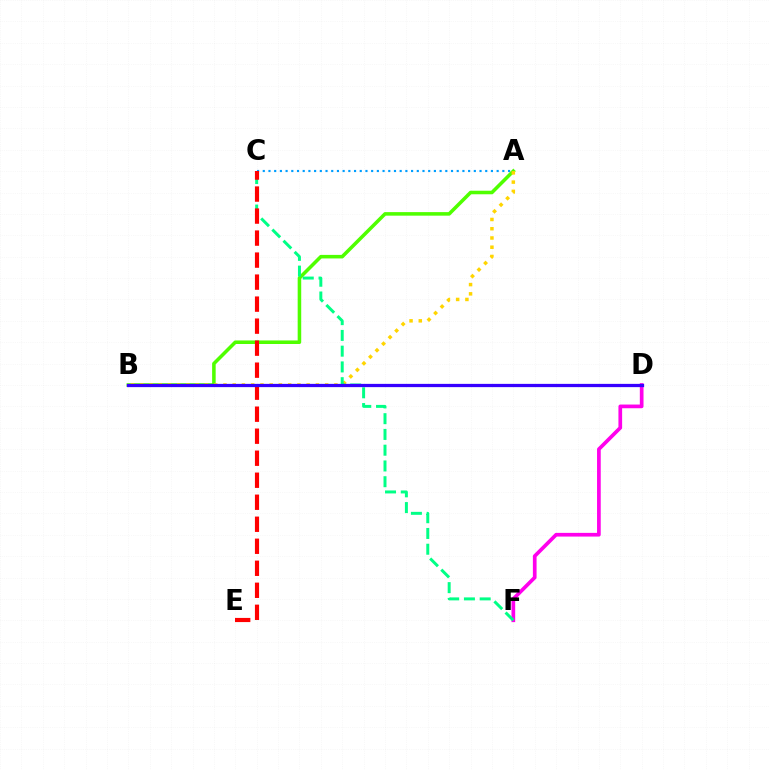{('A', 'B'): [{'color': '#4fff00', 'line_style': 'solid', 'thickness': 2.55}, {'color': '#ffd500', 'line_style': 'dotted', 'thickness': 2.51}], ('A', 'C'): [{'color': '#009eff', 'line_style': 'dotted', 'thickness': 1.55}], ('D', 'F'): [{'color': '#ff00ed', 'line_style': 'solid', 'thickness': 2.66}], ('C', 'F'): [{'color': '#00ff86', 'line_style': 'dashed', 'thickness': 2.14}], ('C', 'E'): [{'color': '#ff0000', 'line_style': 'dashed', 'thickness': 2.99}], ('B', 'D'): [{'color': '#3700ff', 'line_style': 'solid', 'thickness': 2.34}]}